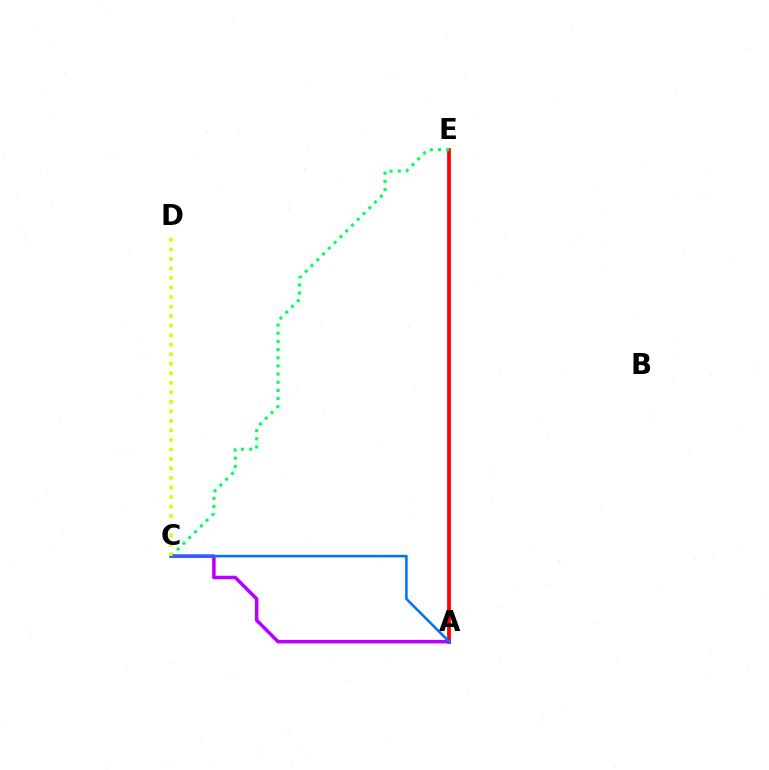{('A', 'E'): [{'color': '#ff0000', 'line_style': 'solid', 'thickness': 2.71}], ('C', 'E'): [{'color': '#00ff5c', 'line_style': 'dotted', 'thickness': 2.22}], ('A', 'C'): [{'color': '#b900ff', 'line_style': 'solid', 'thickness': 2.54}, {'color': '#0074ff', 'line_style': 'solid', 'thickness': 1.85}], ('C', 'D'): [{'color': '#d1ff00', 'line_style': 'dotted', 'thickness': 2.59}]}